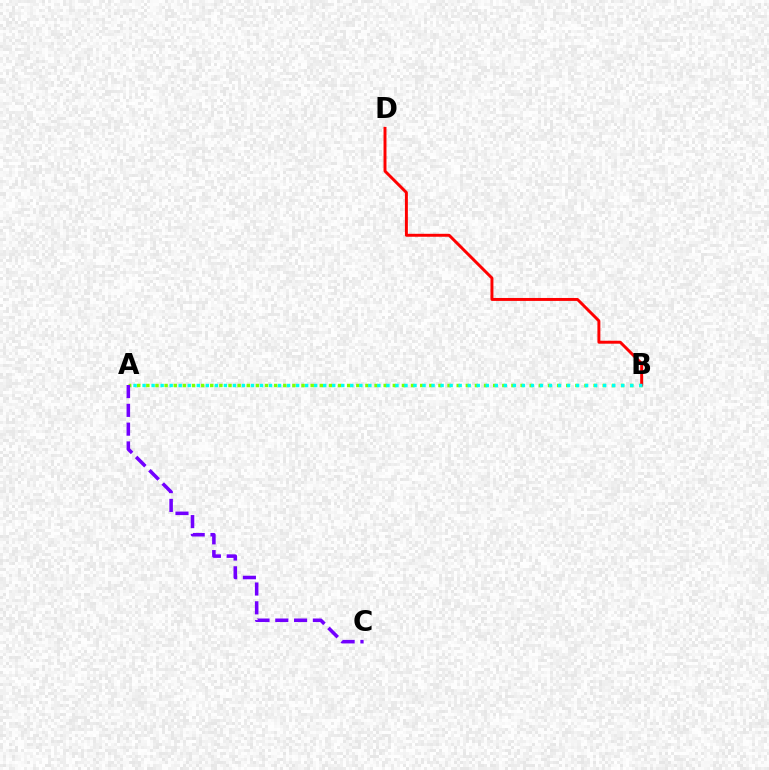{('A', 'B'): [{'color': '#84ff00', 'line_style': 'dotted', 'thickness': 2.48}, {'color': '#00fff6', 'line_style': 'dotted', 'thickness': 2.45}], ('B', 'D'): [{'color': '#ff0000', 'line_style': 'solid', 'thickness': 2.12}], ('A', 'C'): [{'color': '#7200ff', 'line_style': 'dashed', 'thickness': 2.55}]}